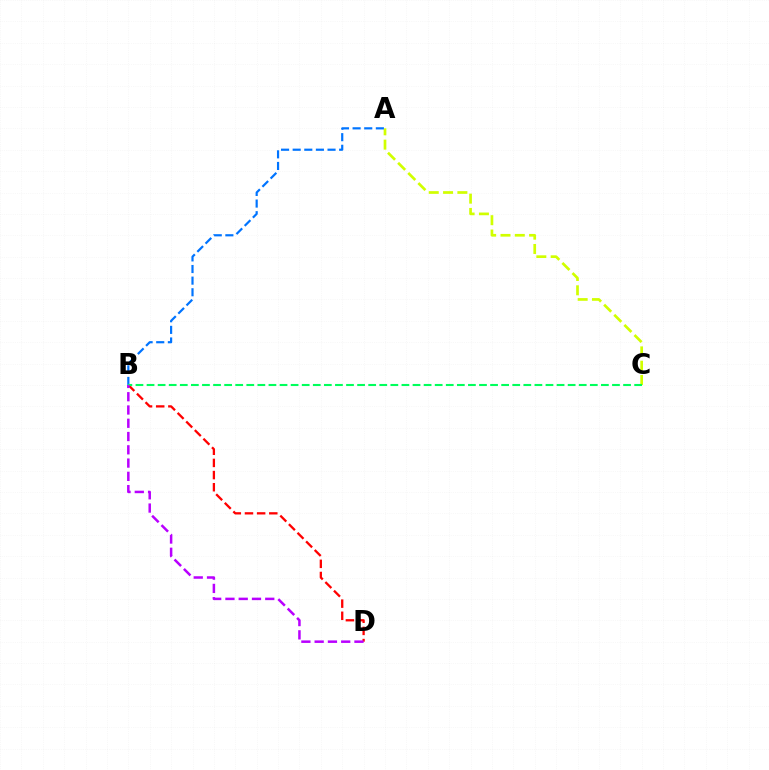{('A', 'C'): [{'color': '#d1ff00', 'line_style': 'dashed', 'thickness': 1.94}], ('A', 'B'): [{'color': '#0074ff', 'line_style': 'dashed', 'thickness': 1.58}], ('B', 'D'): [{'color': '#ff0000', 'line_style': 'dashed', 'thickness': 1.65}, {'color': '#b900ff', 'line_style': 'dashed', 'thickness': 1.8}], ('B', 'C'): [{'color': '#00ff5c', 'line_style': 'dashed', 'thickness': 1.51}]}